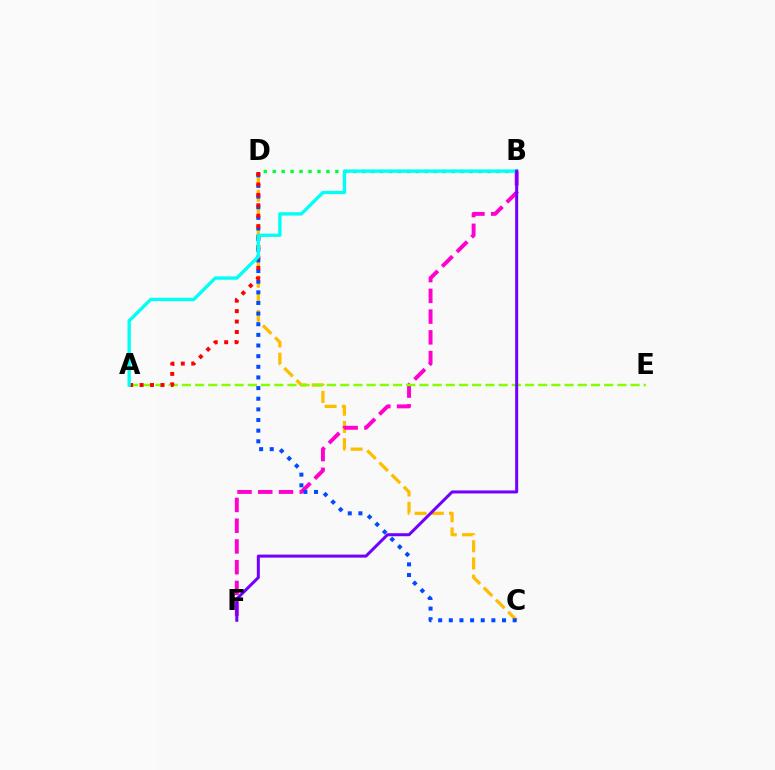{('C', 'D'): [{'color': '#ffbd00', 'line_style': 'dashed', 'thickness': 2.33}, {'color': '#004bff', 'line_style': 'dotted', 'thickness': 2.89}], ('B', 'F'): [{'color': '#ff00cf', 'line_style': 'dashed', 'thickness': 2.82}, {'color': '#7200ff', 'line_style': 'solid', 'thickness': 2.17}], ('A', 'E'): [{'color': '#84ff00', 'line_style': 'dashed', 'thickness': 1.79}], ('B', 'D'): [{'color': '#00ff39', 'line_style': 'dotted', 'thickness': 2.43}], ('A', 'D'): [{'color': '#ff0000', 'line_style': 'dotted', 'thickness': 2.84}], ('A', 'B'): [{'color': '#00fff6', 'line_style': 'solid', 'thickness': 2.41}]}